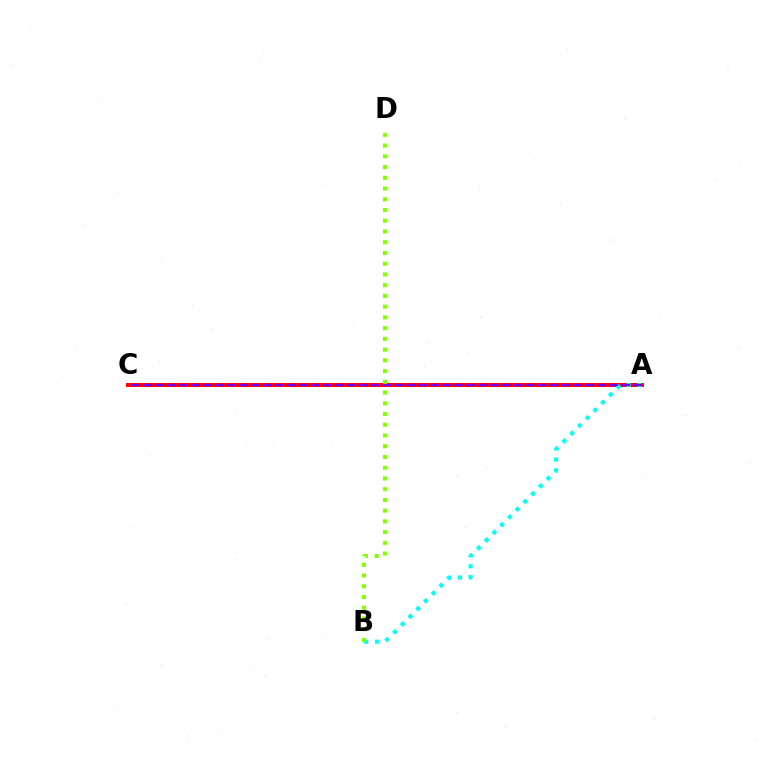{('A', 'C'): [{'color': '#ff0000', 'line_style': 'solid', 'thickness': 2.85}, {'color': '#7200ff', 'line_style': 'dashed', 'thickness': 1.62}], ('A', 'B'): [{'color': '#00fff6', 'line_style': 'dotted', 'thickness': 2.97}], ('B', 'D'): [{'color': '#84ff00', 'line_style': 'dotted', 'thickness': 2.92}]}